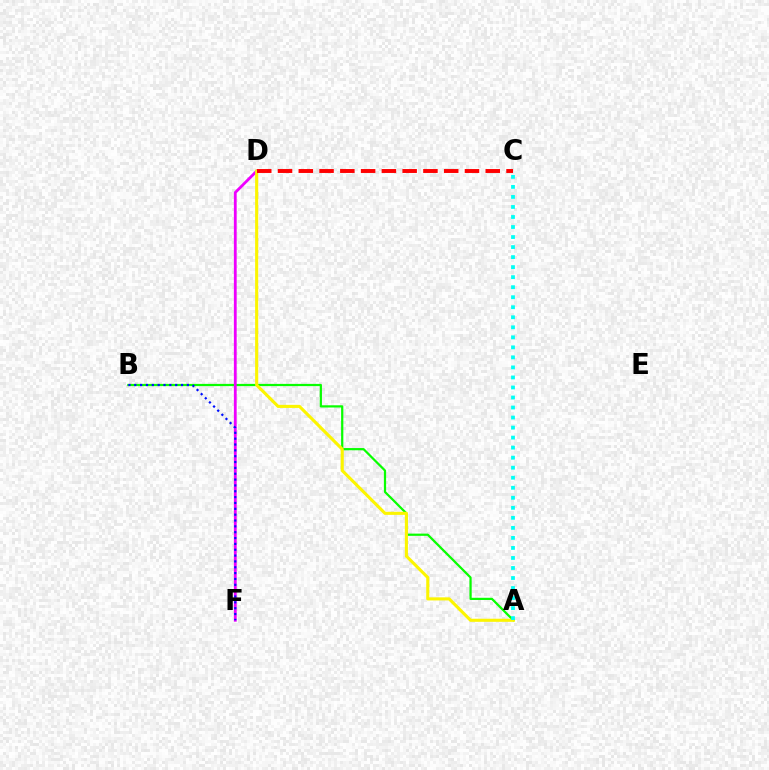{('A', 'B'): [{'color': '#08ff00', 'line_style': 'solid', 'thickness': 1.6}], ('D', 'F'): [{'color': '#ee00ff', 'line_style': 'solid', 'thickness': 2.02}], ('B', 'F'): [{'color': '#0010ff', 'line_style': 'dotted', 'thickness': 1.59}], ('A', 'D'): [{'color': '#fcf500', 'line_style': 'solid', 'thickness': 2.23}], ('A', 'C'): [{'color': '#00fff6', 'line_style': 'dotted', 'thickness': 2.72}], ('C', 'D'): [{'color': '#ff0000', 'line_style': 'dashed', 'thickness': 2.82}]}